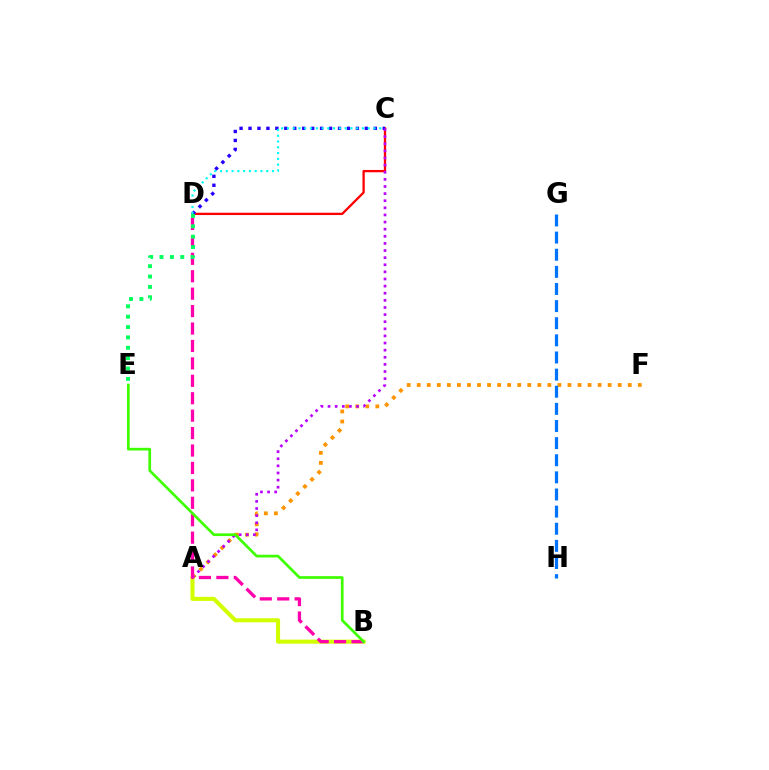{('C', 'D'): [{'color': '#ff0000', 'line_style': 'solid', 'thickness': 1.66}, {'color': '#2500ff', 'line_style': 'dotted', 'thickness': 2.43}, {'color': '#00fff6', 'line_style': 'dotted', 'thickness': 1.57}], ('A', 'F'): [{'color': '#ff9400', 'line_style': 'dotted', 'thickness': 2.73}], ('A', 'B'): [{'color': '#d1ff00', 'line_style': 'solid', 'thickness': 2.93}], ('A', 'C'): [{'color': '#b900ff', 'line_style': 'dotted', 'thickness': 1.93}], ('B', 'D'): [{'color': '#ff00ac', 'line_style': 'dashed', 'thickness': 2.37}], ('B', 'E'): [{'color': '#3dff00', 'line_style': 'solid', 'thickness': 1.94}], ('D', 'E'): [{'color': '#00ff5c', 'line_style': 'dotted', 'thickness': 2.81}], ('G', 'H'): [{'color': '#0074ff', 'line_style': 'dashed', 'thickness': 2.33}]}